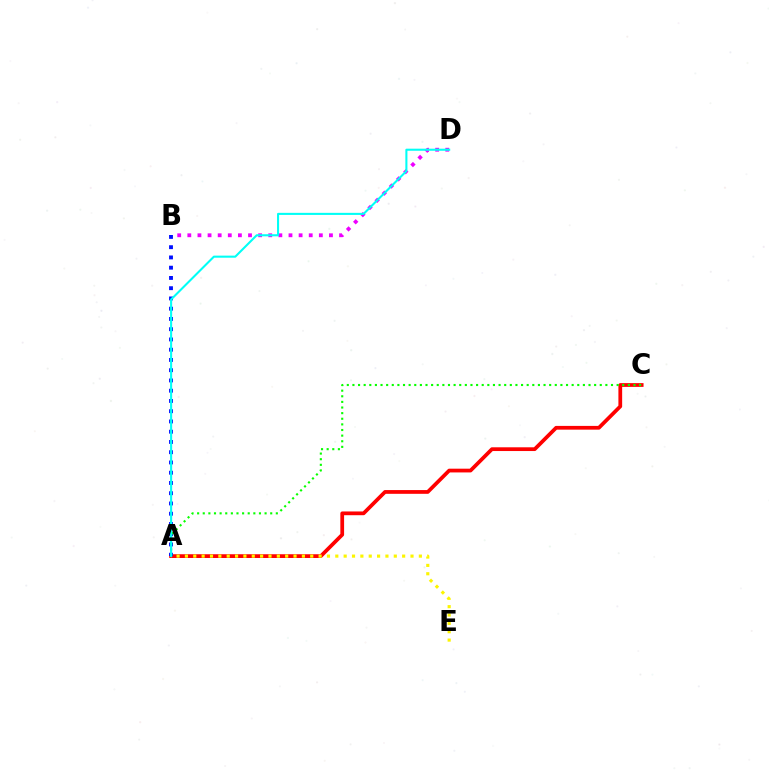{('A', 'C'): [{'color': '#ff0000', 'line_style': 'solid', 'thickness': 2.7}, {'color': '#08ff00', 'line_style': 'dotted', 'thickness': 1.53}], ('A', 'B'): [{'color': '#0010ff', 'line_style': 'dotted', 'thickness': 2.79}], ('B', 'D'): [{'color': '#ee00ff', 'line_style': 'dotted', 'thickness': 2.75}], ('A', 'E'): [{'color': '#fcf500', 'line_style': 'dotted', 'thickness': 2.27}], ('A', 'D'): [{'color': '#00fff6', 'line_style': 'solid', 'thickness': 1.5}]}